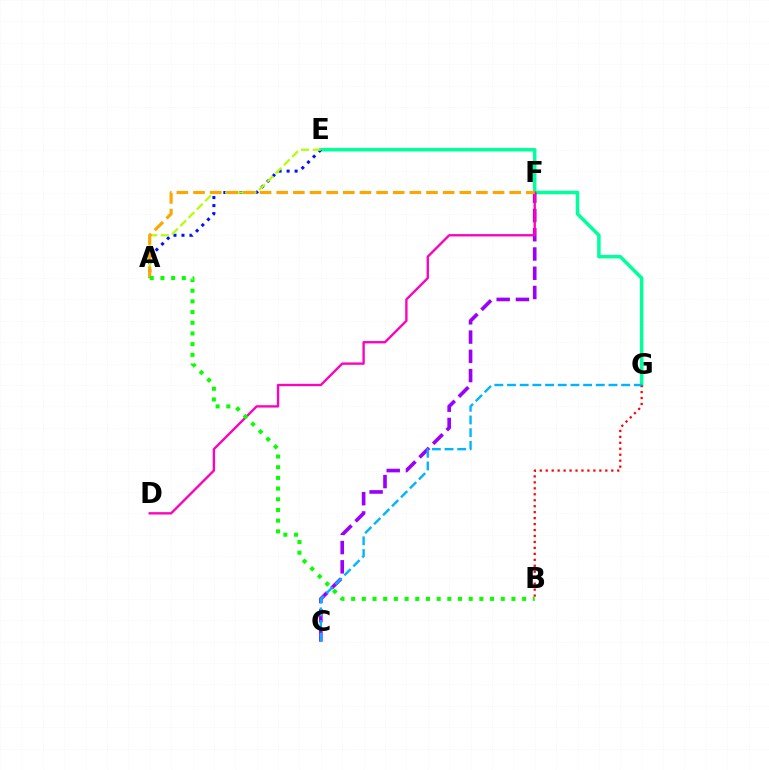{('E', 'G'): [{'color': '#00ff9d', 'line_style': 'solid', 'thickness': 2.53}], ('A', 'E'): [{'color': '#0010ff', 'line_style': 'dotted', 'thickness': 2.18}, {'color': '#b3ff00', 'line_style': 'dashed', 'thickness': 1.59}], ('C', 'F'): [{'color': '#9b00ff', 'line_style': 'dashed', 'thickness': 2.61}], ('D', 'F'): [{'color': '#ff00bd', 'line_style': 'solid', 'thickness': 1.69}], ('B', 'G'): [{'color': '#ff0000', 'line_style': 'dotted', 'thickness': 1.62}], ('A', 'F'): [{'color': '#ffa500', 'line_style': 'dashed', 'thickness': 2.26}], ('C', 'G'): [{'color': '#00b5ff', 'line_style': 'dashed', 'thickness': 1.72}], ('A', 'B'): [{'color': '#08ff00', 'line_style': 'dotted', 'thickness': 2.9}]}